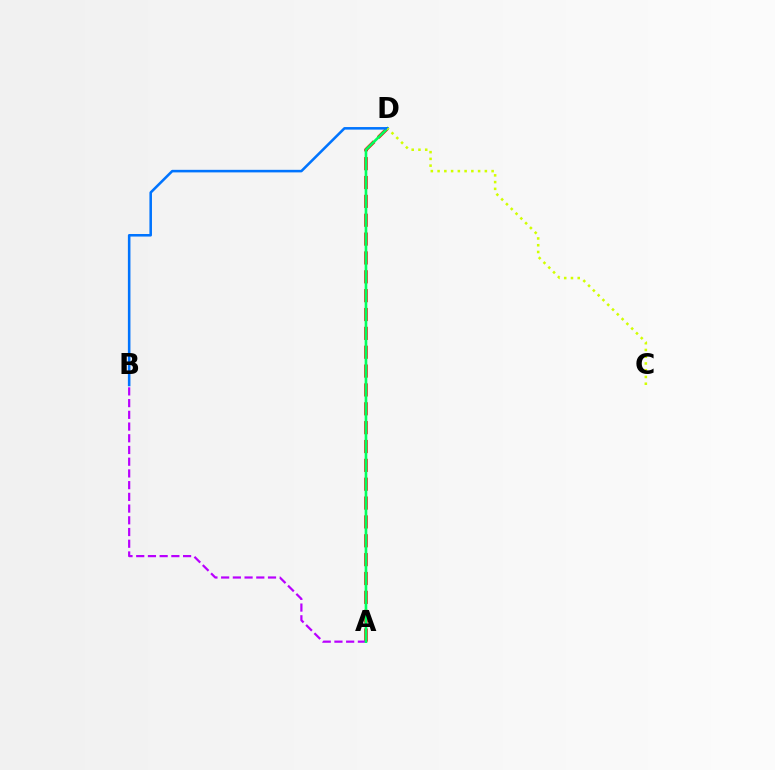{('A', 'D'): [{'color': '#ff0000', 'line_style': 'dashed', 'thickness': 2.56}, {'color': '#00ff5c', 'line_style': 'solid', 'thickness': 1.9}], ('A', 'B'): [{'color': '#b900ff', 'line_style': 'dashed', 'thickness': 1.59}], ('B', 'D'): [{'color': '#0074ff', 'line_style': 'solid', 'thickness': 1.84}], ('C', 'D'): [{'color': '#d1ff00', 'line_style': 'dotted', 'thickness': 1.83}]}